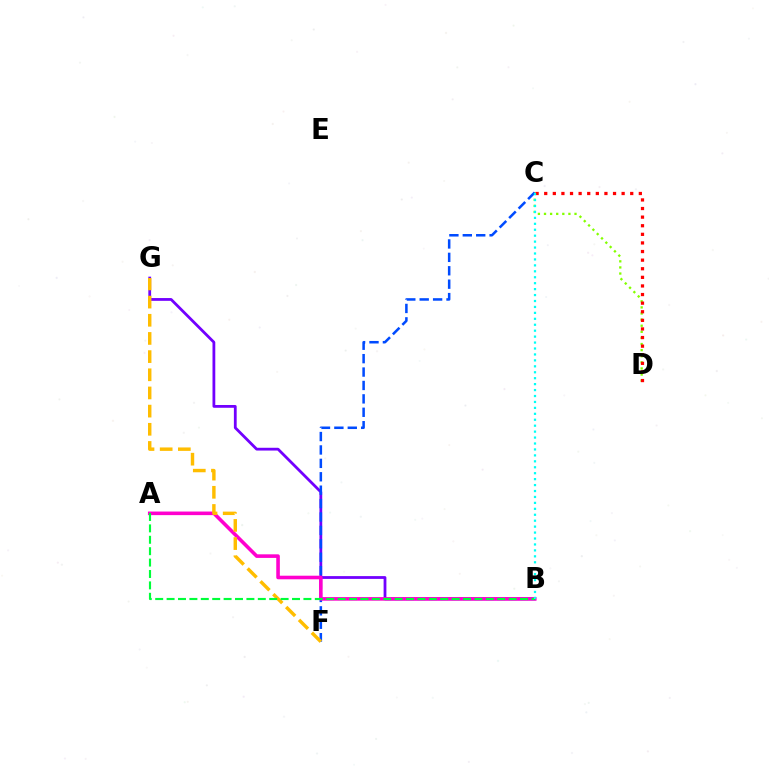{('B', 'G'): [{'color': '#7200ff', 'line_style': 'solid', 'thickness': 2.01}], ('C', 'D'): [{'color': '#84ff00', 'line_style': 'dotted', 'thickness': 1.66}, {'color': '#ff0000', 'line_style': 'dotted', 'thickness': 2.34}], ('C', 'F'): [{'color': '#004bff', 'line_style': 'dashed', 'thickness': 1.82}], ('A', 'B'): [{'color': '#ff00cf', 'line_style': 'solid', 'thickness': 2.58}, {'color': '#00ff39', 'line_style': 'dashed', 'thickness': 1.55}], ('F', 'G'): [{'color': '#ffbd00', 'line_style': 'dashed', 'thickness': 2.47}], ('B', 'C'): [{'color': '#00fff6', 'line_style': 'dotted', 'thickness': 1.61}]}